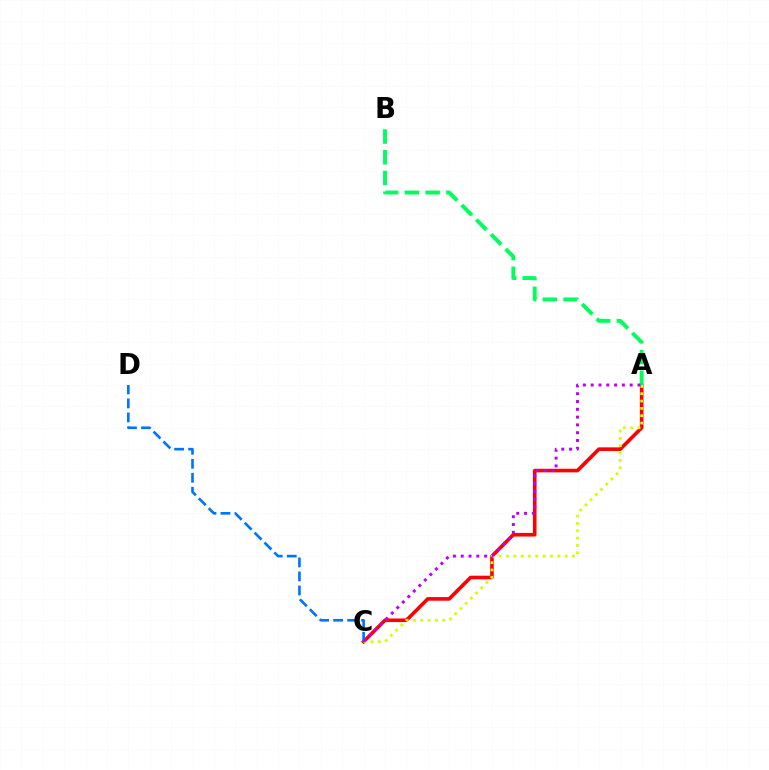{('A', 'C'): [{'color': '#ff0000', 'line_style': 'solid', 'thickness': 2.6}, {'color': '#d1ff00', 'line_style': 'dotted', 'thickness': 1.99}, {'color': '#b900ff', 'line_style': 'dotted', 'thickness': 2.12}], ('A', 'B'): [{'color': '#00ff5c', 'line_style': 'dashed', 'thickness': 2.82}], ('C', 'D'): [{'color': '#0074ff', 'line_style': 'dashed', 'thickness': 1.9}]}